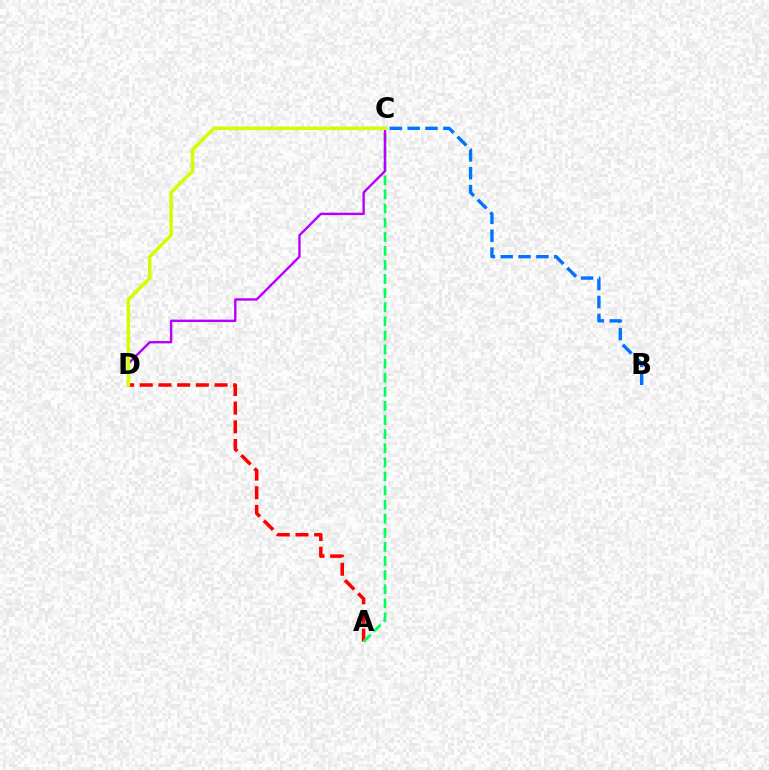{('B', 'C'): [{'color': '#0074ff', 'line_style': 'dashed', 'thickness': 2.42}], ('A', 'D'): [{'color': '#ff0000', 'line_style': 'dashed', 'thickness': 2.54}], ('A', 'C'): [{'color': '#00ff5c', 'line_style': 'dashed', 'thickness': 1.92}], ('C', 'D'): [{'color': '#b900ff', 'line_style': 'solid', 'thickness': 1.73}, {'color': '#d1ff00', 'line_style': 'solid', 'thickness': 2.52}]}